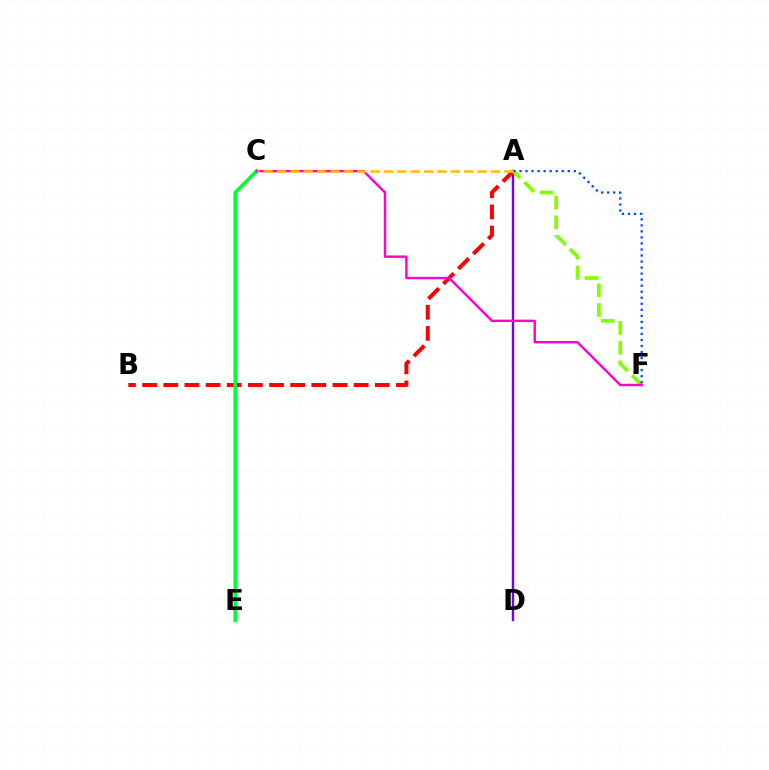{('A', 'D'): [{'color': '#7200ff', 'line_style': 'solid', 'thickness': 1.74}], ('A', 'B'): [{'color': '#ff0000', 'line_style': 'dashed', 'thickness': 2.87}], ('C', 'E'): [{'color': '#00fff6', 'line_style': 'solid', 'thickness': 1.69}, {'color': '#00ff39', 'line_style': 'solid', 'thickness': 2.66}], ('A', 'F'): [{'color': '#84ff00', 'line_style': 'dashed', 'thickness': 2.67}, {'color': '#004bff', 'line_style': 'dotted', 'thickness': 1.64}], ('C', 'F'): [{'color': '#ff00cf', 'line_style': 'solid', 'thickness': 1.73}], ('A', 'C'): [{'color': '#ffbd00', 'line_style': 'dashed', 'thickness': 1.82}]}